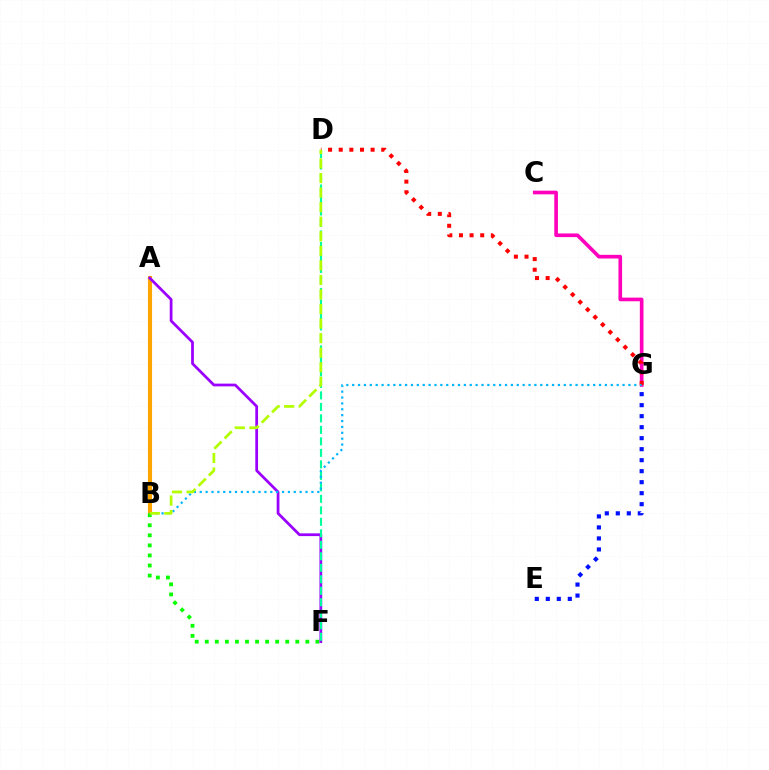{('E', 'G'): [{'color': '#0010ff', 'line_style': 'dotted', 'thickness': 2.99}], ('A', 'B'): [{'color': '#ffa500', 'line_style': 'solid', 'thickness': 2.96}], ('C', 'G'): [{'color': '#ff00bd', 'line_style': 'solid', 'thickness': 2.63}], ('D', 'G'): [{'color': '#ff0000', 'line_style': 'dotted', 'thickness': 2.89}], ('B', 'F'): [{'color': '#08ff00', 'line_style': 'dotted', 'thickness': 2.73}], ('A', 'F'): [{'color': '#9b00ff', 'line_style': 'solid', 'thickness': 1.98}], ('D', 'F'): [{'color': '#00ff9d', 'line_style': 'dashed', 'thickness': 1.56}], ('B', 'G'): [{'color': '#00b5ff', 'line_style': 'dotted', 'thickness': 1.6}], ('B', 'D'): [{'color': '#b3ff00', 'line_style': 'dashed', 'thickness': 1.98}]}